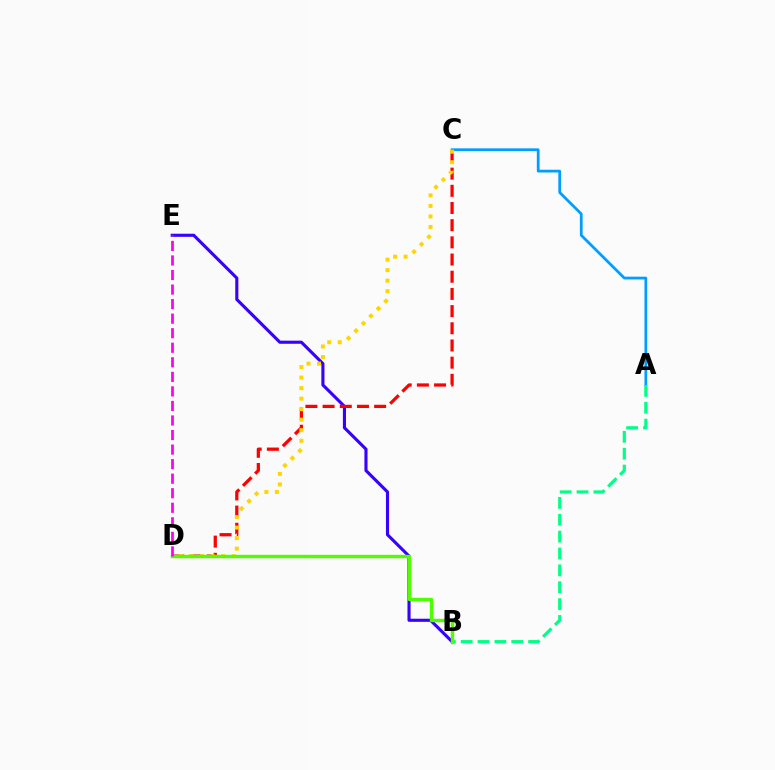{('A', 'C'): [{'color': '#009eff', 'line_style': 'solid', 'thickness': 1.99}], ('B', 'E'): [{'color': '#3700ff', 'line_style': 'solid', 'thickness': 2.24}], ('C', 'D'): [{'color': '#ff0000', 'line_style': 'dashed', 'thickness': 2.33}, {'color': '#ffd500', 'line_style': 'dotted', 'thickness': 2.86}], ('A', 'B'): [{'color': '#00ff86', 'line_style': 'dashed', 'thickness': 2.29}], ('B', 'D'): [{'color': '#4fff00', 'line_style': 'solid', 'thickness': 2.45}], ('D', 'E'): [{'color': '#ff00ed', 'line_style': 'dashed', 'thickness': 1.98}]}